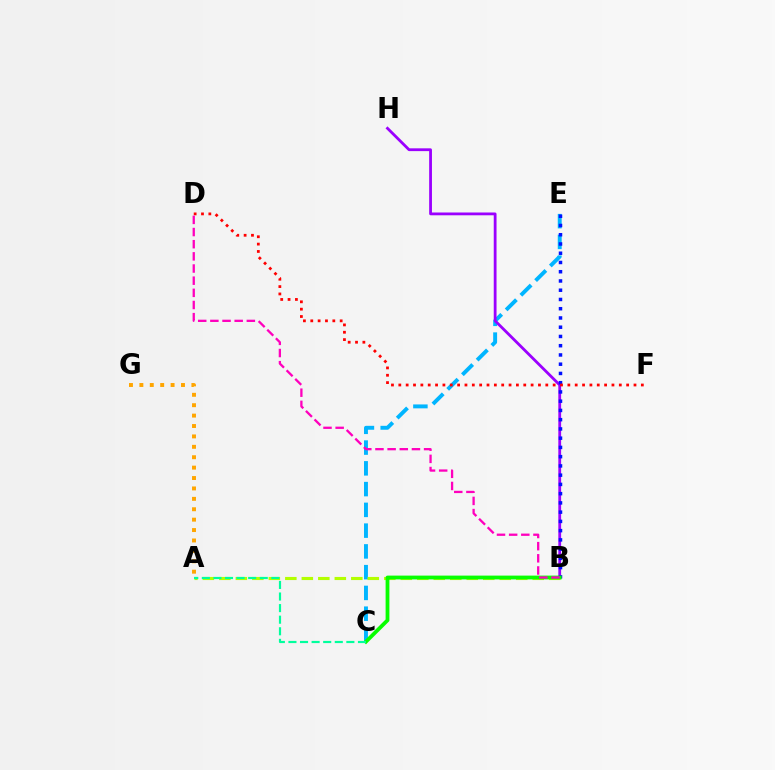{('C', 'E'): [{'color': '#00b5ff', 'line_style': 'dashed', 'thickness': 2.82}], ('B', 'H'): [{'color': '#9b00ff', 'line_style': 'solid', 'thickness': 2.01}], ('B', 'E'): [{'color': '#0010ff', 'line_style': 'dotted', 'thickness': 2.51}], ('A', 'B'): [{'color': '#b3ff00', 'line_style': 'dashed', 'thickness': 2.24}], ('B', 'C'): [{'color': '#08ff00', 'line_style': 'solid', 'thickness': 2.73}], ('A', 'C'): [{'color': '#00ff9d', 'line_style': 'dashed', 'thickness': 1.57}], ('D', 'F'): [{'color': '#ff0000', 'line_style': 'dotted', 'thickness': 2.0}], ('B', 'D'): [{'color': '#ff00bd', 'line_style': 'dashed', 'thickness': 1.65}], ('A', 'G'): [{'color': '#ffa500', 'line_style': 'dotted', 'thickness': 2.83}]}